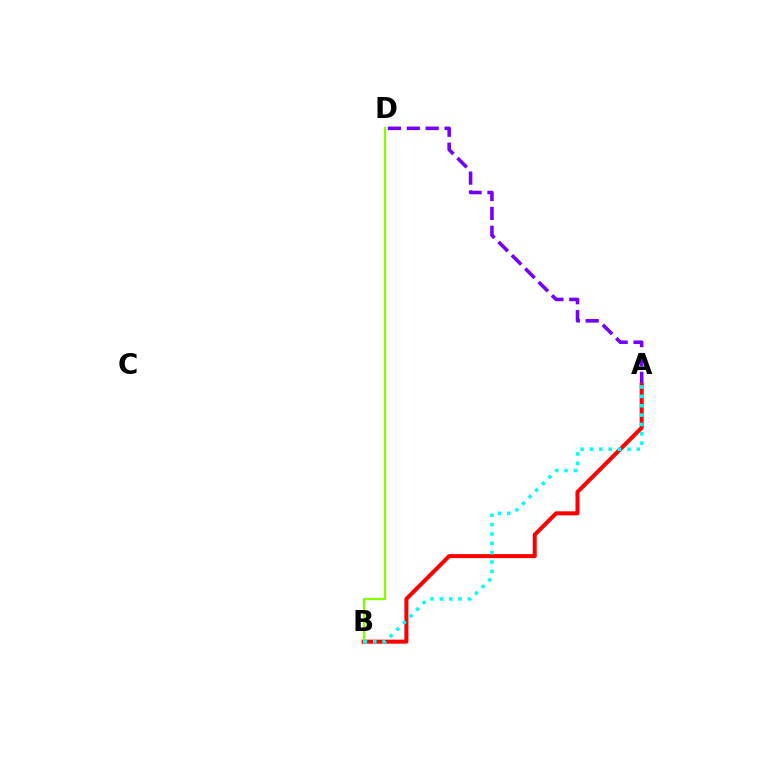{('A', 'D'): [{'color': '#7200ff', 'line_style': 'dashed', 'thickness': 2.57}], ('A', 'B'): [{'color': '#ff0000', 'line_style': 'solid', 'thickness': 2.89}, {'color': '#00fff6', 'line_style': 'dotted', 'thickness': 2.54}], ('B', 'D'): [{'color': '#84ff00', 'line_style': 'solid', 'thickness': 1.64}]}